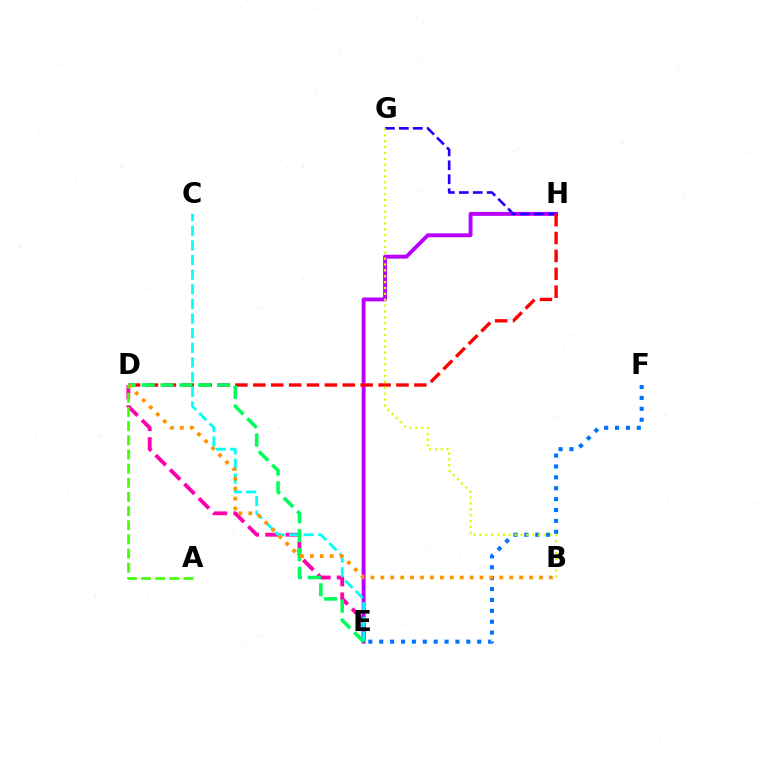{('D', 'E'): [{'color': '#ff00ac', 'line_style': 'dashed', 'thickness': 2.77}, {'color': '#00ff5c', 'line_style': 'dashed', 'thickness': 2.57}], ('E', 'H'): [{'color': '#b900ff', 'line_style': 'solid', 'thickness': 2.81}], ('G', 'H'): [{'color': '#2500ff', 'line_style': 'dashed', 'thickness': 1.9}], ('D', 'H'): [{'color': '#ff0000', 'line_style': 'dashed', 'thickness': 2.43}], ('E', 'F'): [{'color': '#0074ff', 'line_style': 'dotted', 'thickness': 2.96}], ('C', 'E'): [{'color': '#00fff6', 'line_style': 'dashed', 'thickness': 1.99}], ('B', 'G'): [{'color': '#d1ff00', 'line_style': 'dotted', 'thickness': 1.6}], ('B', 'D'): [{'color': '#ff9400', 'line_style': 'dotted', 'thickness': 2.69}], ('A', 'D'): [{'color': '#3dff00', 'line_style': 'dashed', 'thickness': 1.92}]}